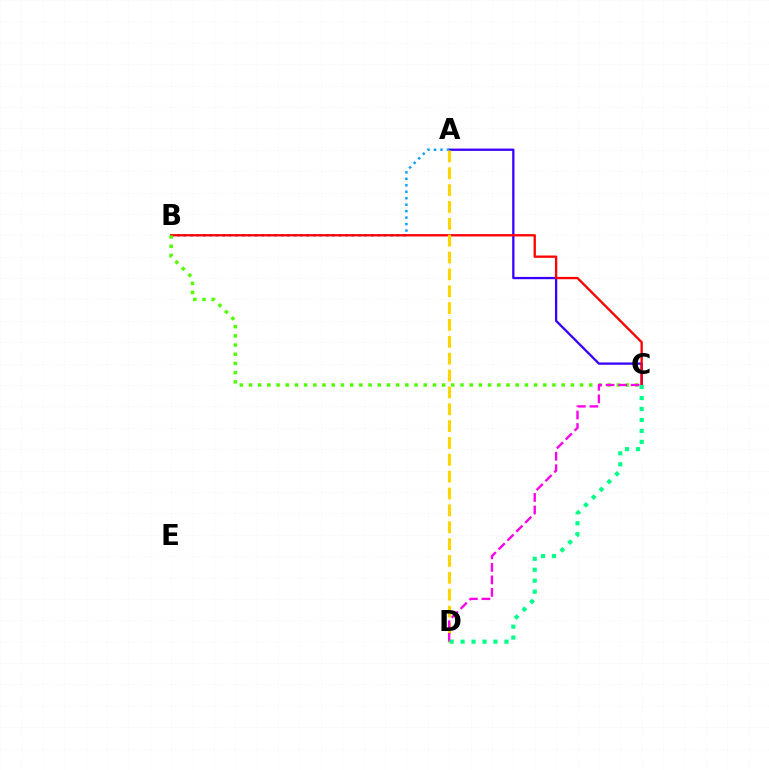{('A', 'C'): [{'color': '#3700ff', 'line_style': 'solid', 'thickness': 1.65}], ('A', 'B'): [{'color': '#009eff', 'line_style': 'dotted', 'thickness': 1.76}], ('B', 'C'): [{'color': '#ff0000', 'line_style': 'solid', 'thickness': 1.67}, {'color': '#4fff00', 'line_style': 'dotted', 'thickness': 2.5}], ('A', 'D'): [{'color': '#ffd500', 'line_style': 'dashed', 'thickness': 2.29}], ('C', 'D'): [{'color': '#ff00ed', 'line_style': 'dashed', 'thickness': 1.7}, {'color': '#00ff86', 'line_style': 'dotted', 'thickness': 2.98}]}